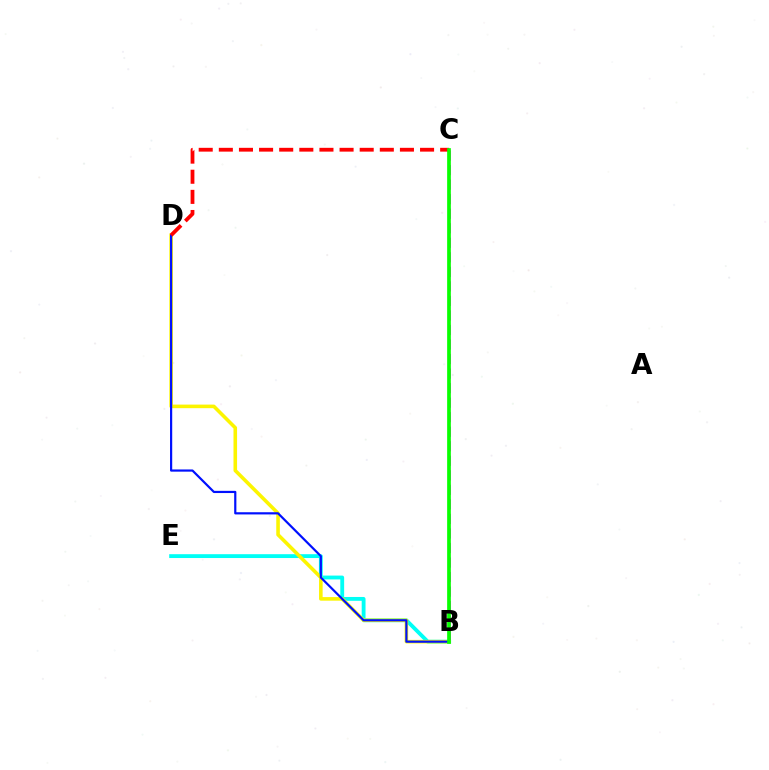{('B', 'E'): [{'color': '#00fff6', 'line_style': 'solid', 'thickness': 2.77}], ('B', 'D'): [{'color': '#fcf500', 'line_style': 'solid', 'thickness': 2.58}, {'color': '#0010ff', 'line_style': 'solid', 'thickness': 1.58}], ('B', 'C'): [{'color': '#ee00ff', 'line_style': 'dashed', 'thickness': 1.97}, {'color': '#08ff00', 'line_style': 'solid', 'thickness': 2.67}], ('C', 'D'): [{'color': '#ff0000', 'line_style': 'dashed', 'thickness': 2.73}]}